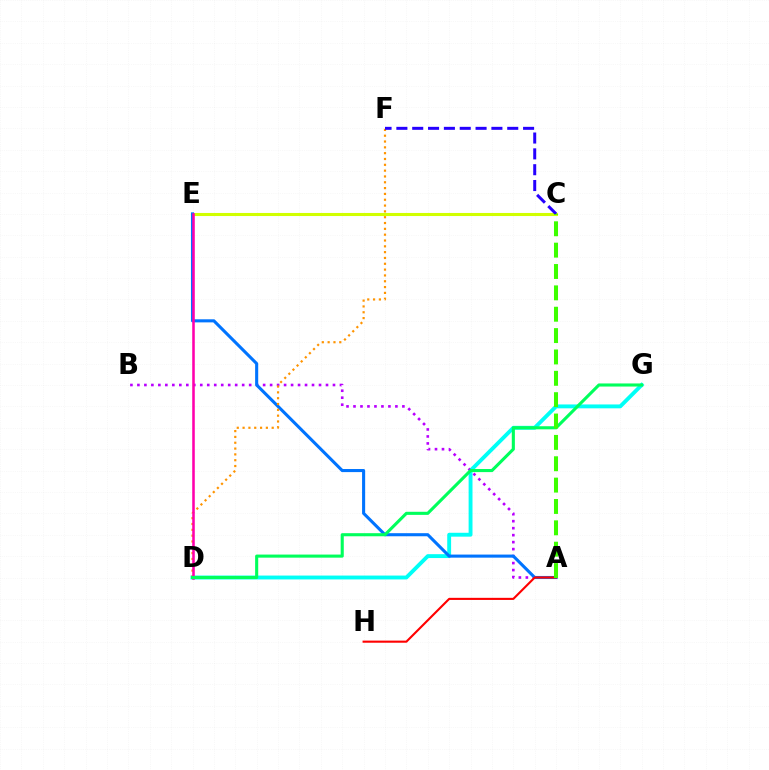{('D', 'G'): [{'color': '#00fff6', 'line_style': 'solid', 'thickness': 2.79}, {'color': '#00ff5c', 'line_style': 'solid', 'thickness': 2.23}], ('A', 'B'): [{'color': '#b900ff', 'line_style': 'dotted', 'thickness': 1.9}], ('C', 'E'): [{'color': '#d1ff00', 'line_style': 'solid', 'thickness': 2.21}], ('A', 'E'): [{'color': '#0074ff', 'line_style': 'solid', 'thickness': 2.22}], ('D', 'F'): [{'color': '#ff9400', 'line_style': 'dotted', 'thickness': 1.58}], ('A', 'H'): [{'color': '#ff0000', 'line_style': 'solid', 'thickness': 1.52}], ('D', 'E'): [{'color': '#ff00ac', 'line_style': 'solid', 'thickness': 1.85}], ('C', 'F'): [{'color': '#2500ff', 'line_style': 'dashed', 'thickness': 2.15}], ('A', 'C'): [{'color': '#3dff00', 'line_style': 'dashed', 'thickness': 2.9}]}